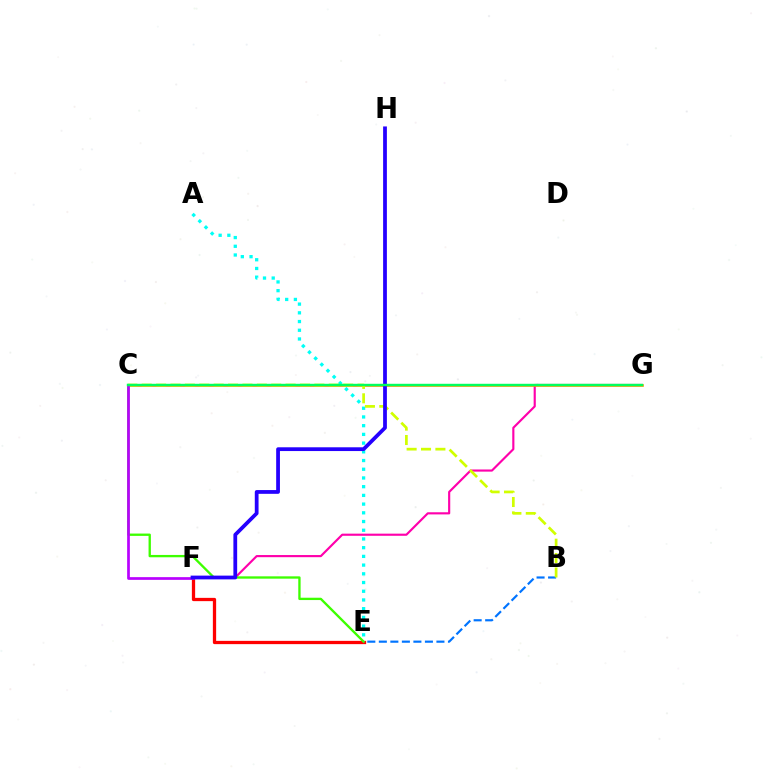{('E', 'F'): [{'color': '#ff0000', 'line_style': 'solid', 'thickness': 2.36}], ('F', 'G'): [{'color': '#ff00ac', 'line_style': 'solid', 'thickness': 1.55}], ('C', 'E'): [{'color': '#3dff00', 'line_style': 'solid', 'thickness': 1.68}], ('A', 'E'): [{'color': '#00fff6', 'line_style': 'dotted', 'thickness': 2.37}], ('C', 'G'): [{'color': '#ff9400', 'line_style': 'solid', 'thickness': 1.9}, {'color': '#00ff5c', 'line_style': 'solid', 'thickness': 1.74}], ('B', 'E'): [{'color': '#0074ff', 'line_style': 'dashed', 'thickness': 1.56}], ('B', 'C'): [{'color': '#d1ff00', 'line_style': 'dashed', 'thickness': 1.95}], ('C', 'F'): [{'color': '#b900ff', 'line_style': 'solid', 'thickness': 1.95}], ('F', 'H'): [{'color': '#2500ff', 'line_style': 'solid', 'thickness': 2.71}]}